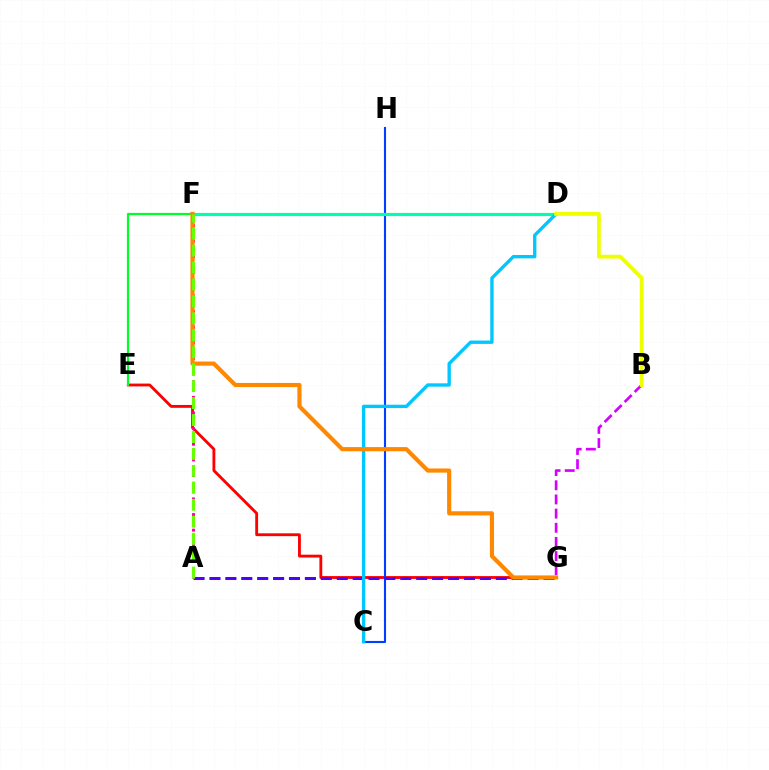{('E', 'G'): [{'color': '#ff0000', 'line_style': 'solid', 'thickness': 2.05}], ('C', 'H'): [{'color': '#003fff', 'line_style': 'solid', 'thickness': 1.52}], ('E', 'F'): [{'color': '#00ff27', 'line_style': 'solid', 'thickness': 1.59}], ('A', 'G'): [{'color': '#4f00ff', 'line_style': 'dashed', 'thickness': 2.16}], ('D', 'F'): [{'color': '#00ffaf', 'line_style': 'solid', 'thickness': 2.29}], ('A', 'F'): [{'color': '#ff00a0', 'line_style': 'dotted', 'thickness': 2.12}, {'color': '#66ff00', 'line_style': 'dashed', 'thickness': 2.3}], ('C', 'D'): [{'color': '#00c7ff', 'line_style': 'solid', 'thickness': 2.41}], ('B', 'G'): [{'color': '#d600ff', 'line_style': 'dashed', 'thickness': 1.92}], ('F', 'G'): [{'color': '#ff8800', 'line_style': 'solid', 'thickness': 2.99}], ('B', 'D'): [{'color': '#eeff00', 'line_style': 'solid', 'thickness': 2.76}]}